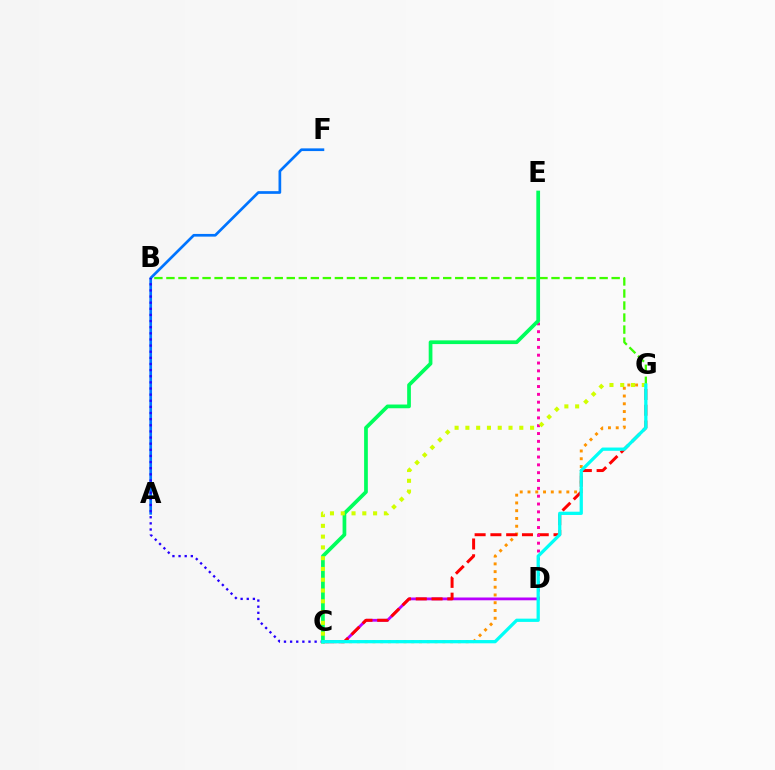{('C', 'G'): [{'color': '#ff9400', 'line_style': 'dotted', 'thickness': 2.11}, {'color': '#ff0000', 'line_style': 'dashed', 'thickness': 2.14}, {'color': '#d1ff00', 'line_style': 'dotted', 'thickness': 2.93}, {'color': '#00fff6', 'line_style': 'solid', 'thickness': 2.35}], ('B', 'G'): [{'color': '#3dff00', 'line_style': 'dashed', 'thickness': 1.63}], ('C', 'D'): [{'color': '#b900ff', 'line_style': 'solid', 'thickness': 2.0}], ('A', 'F'): [{'color': '#0074ff', 'line_style': 'solid', 'thickness': 1.94}], ('B', 'C'): [{'color': '#2500ff', 'line_style': 'dotted', 'thickness': 1.67}], ('D', 'E'): [{'color': '#ff00ac', 'line_style': 'dotted', 'thickness': 2.13}], ('C', 'E'): [{'color': '#00ff5c', 'line_style': 'solid', 'thickness': 2.68}]}